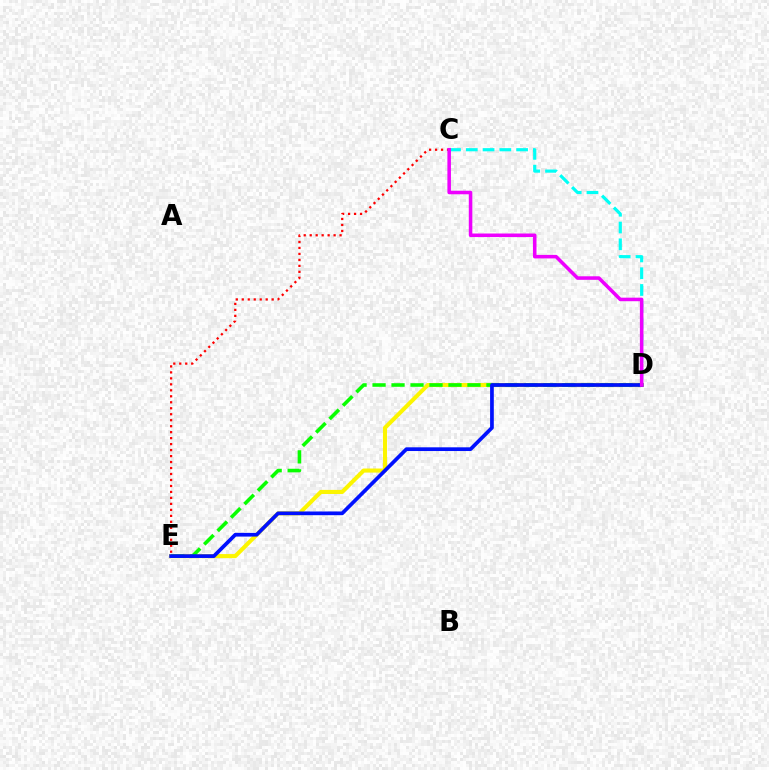{('C', 'D'): [{'color': '#00fff6', 'line_style': 'dashed', 'thickness': 2.28}, {'color': '#ee00ff', 'line_style': 'solid', 'thickness': 2.55}], ('C', 'E'): [{'color': '#ff0000', 'line_style': 'dotted', 'thickness': 1.62}], ('D', 'E'): [{'color': '#fcf500', 'line_style': 'solid', 'thickness': 2.94}, {'color': '#08ff00', 'line_style': 'dashed', 'thickness': 2.58}, {'color': '#0010ff', 'line_style': 'solid', 'thickness': 2.67}]}